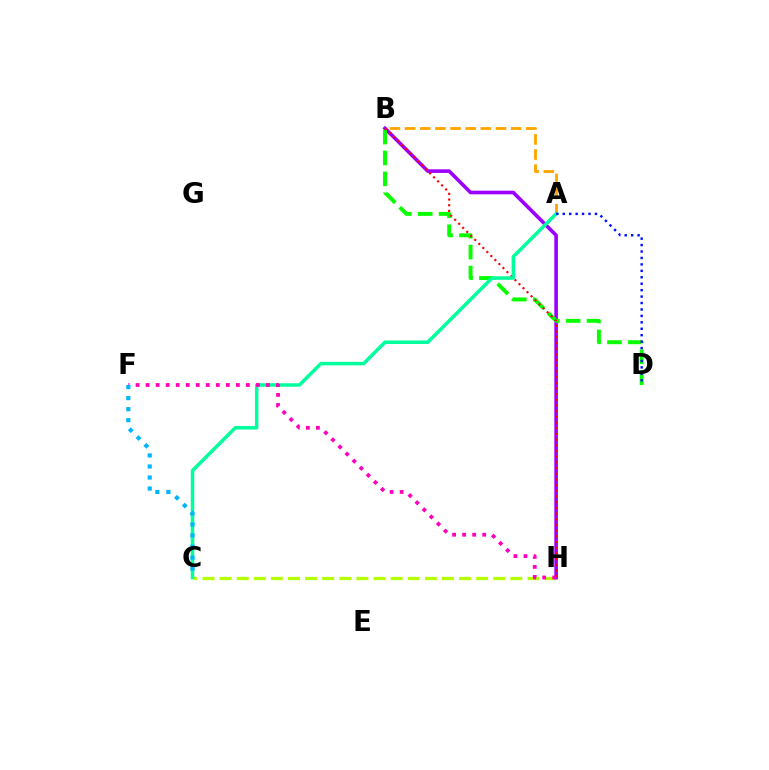{('A', 'B'): [{'color': '#ffa500', 'line_style': 'dashed', 'thickness': 2.06}], ('C', 'H'): [{'color': '#b3ff00', 'line_style': 'dashed', 'thickness': 2.32}], ('B', 'H'): [{'color': '#9b00ff', 'line_style': 'solid', 'thickness': 2.62}, {'color': '#ff0000', 'line_style': 'dotted', 'thickness': 1.55}], ('B', 'D'): [{'color': '#08ff00', 'line_style': 'dashed', 'thickness': 2.84}], ('A', 'C'): [{'color': '#00ff9d', 'line_style': 'solid', 'thickness': 2.52}], ('F', 'H'): [{'color': '#ff00bd', 'line_style': 'dotted', 'thickness': 2.72}], ('C', 'F'): [{'color': '#00b5ff', 'line_style': 'dotted', 'thickness': 3.0}], ('A', 'D'): [{'color': '#0010ff', 'line_style': 'dotted', 'thickness': 1.75}]}